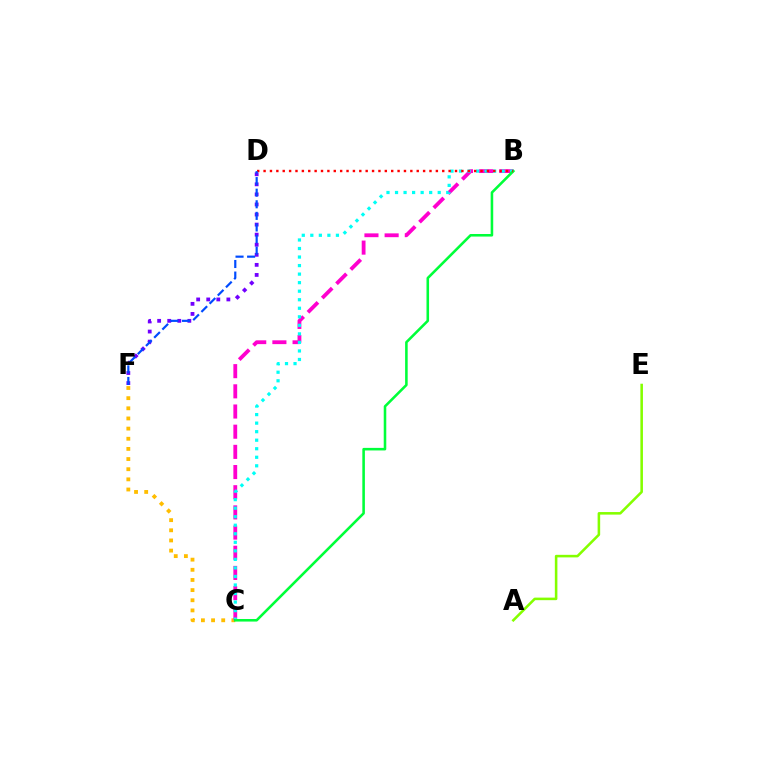{('D', 'F'): [{'color': '#7200ff', 'line_style': 'dotted', 'thickness': 2.74}, {'color': '#004bff', 'line_style': 'dashed', 'thickness': 1.57}], ('C', 'F'): [{'color': '#ffbd00', 'line_style': 'dotted', 'thickness': 2.76}], ('B', 'C'): [{'color': '#ff00cf', 'line_style': 'dashed', 'thickness': 2.74}, {'color': '#00fff6', 'line_style': 'dotted', 'thickness': 2.32}, {'color': '#00ff39', 'line_style': 'solid', 'thickness': 1.85}], ('A', 'E'): [{'color': '#84ff00', 'line_style': 'solid', 'thickness': 1.84}], ('B', 'D'): [{'color': '#ff0000', 'line_style': 'dotted', 'thickness': 1.73}]}